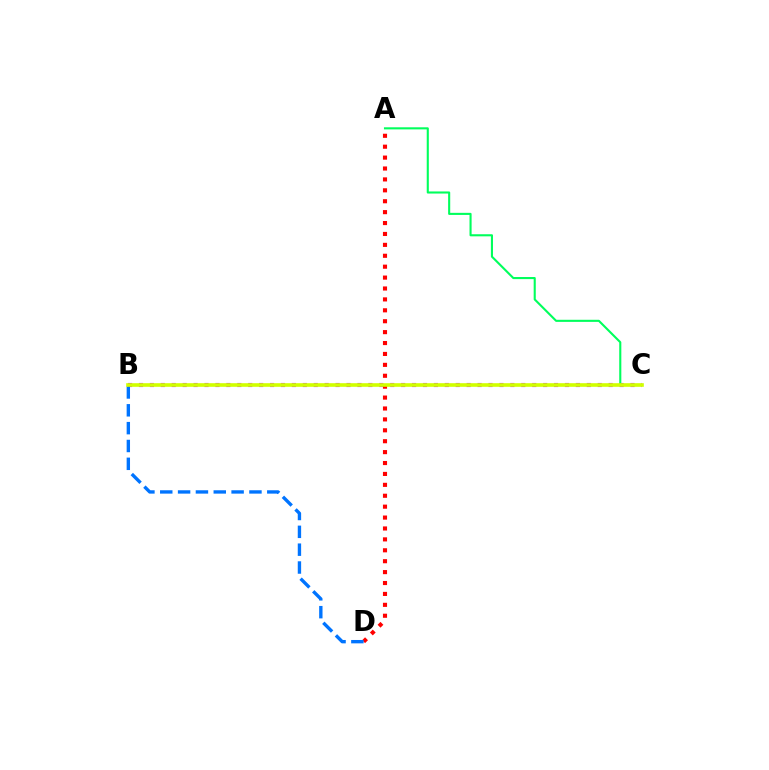{('B', 'C'): [{'color': '#b900ff', 'line_style': 'dotted', 'thickness': 2.97}, {'color': '#d1ff00', 'line_style': 'solid', 'thickness': 2.61}], ('A', 'D'): [{'color': '#ff0000', 'line_style': 'dotted', 'thickness': 2.96}], ('A', 'C'): [{'color': '#00ff5c', 'line_style': 'solid', 'thickness': 1.51}], ('B', 'D'): [{'color': '#0074ff', 'line_style': 'dashed', 'thickness': 2.42}]}